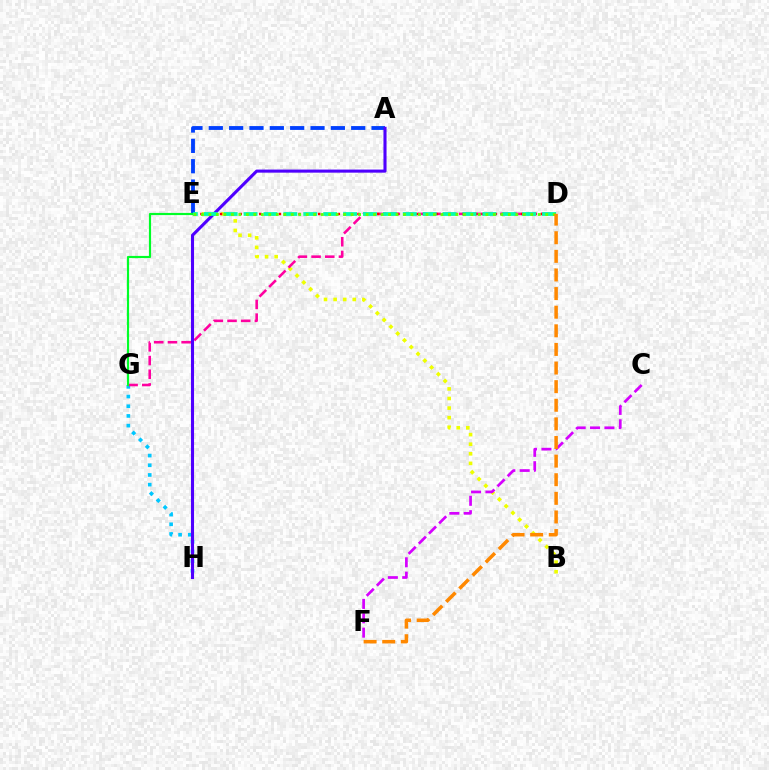{('B', 'E'): [{'color': '#eeff00', 'line_style': 'dotted', 'thickness': 2.6}], ('A', 'E'): [{'color': '#003fff', 'line_style': 'dashed', 'thickness': 2.76}], ('C', 'F'): [{'color': '#d600ff', 'line_style': 'dashed', 'thickness': 1.95}], ('G', 'H'): [{'color': '#00c7ff', 'line_style': 'dotted', 'thickness': 2.64}], ('D', 'G'): [{'color': '#ff00a0', 'line_style': 'dashed', 'thickness': 1.86}], ('E', 'G'): [{'color': '#00ff27', 'line_style': 'solid', 'thickness': 1.56}], ('A', 'H'): [{'color': '#4f00ff', 'line_style': 'solid', 'thickness': 2.22}], ('D', 'E'): [{'color': '#ff0000', 'line_style': 'dotted', 'thickness': 1.78}, {'color': '#00ffaf', 'line_style': 'dashed', 'thickness': 2.7}, {'color': '#66ff00', 'line_style': 'dotted', 'thickness': 2.03}], ('D', 'F'): [{'color': '#ff8800', 'line_style': 'dashed', 'thickness': 2.53}]}